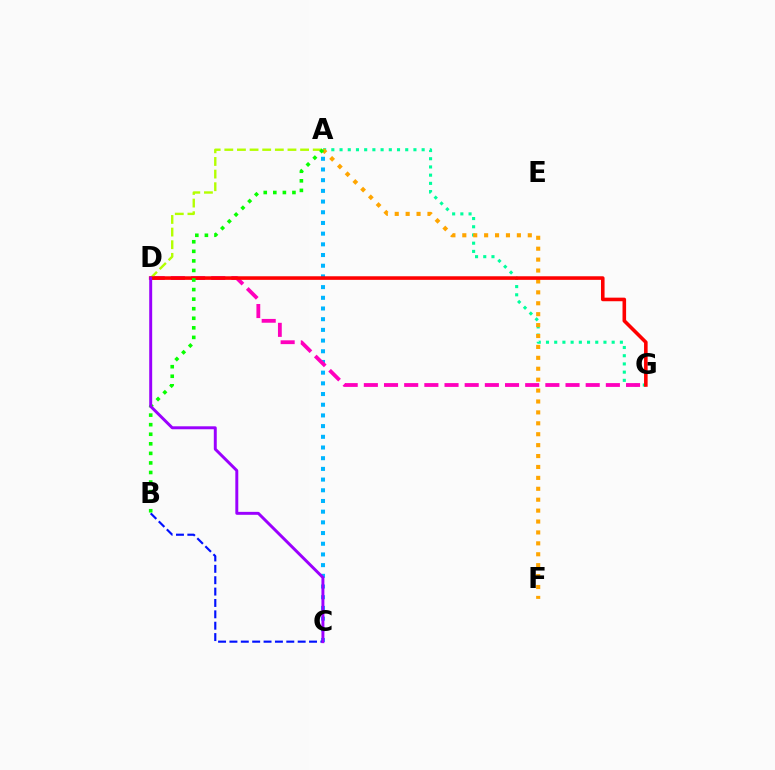{('A', 'G'): [{'color': '#00ff9d', 'line_style': 'dotted', 'thickness': 2.23}], ('A', 'C'): [{'color': '#00b5ff', 'line_style': 'dotted', 'thickness': 2.91}], ('D', 'G'): [{'color': '#ff00bd', 'line_style': 'dashed', 'thickness': 2.74}, {'color': '#ff0000', 'line_style': 'solid', 'thickness': 2.58}], ('B', 'C'): [{'color': '#0010ff', 'line_style': 'dashed', 'thickness': 1.54}], ('A', 'D'): [{'color': '#b3ff00', 'line_style': 'dashed', 'thickness': 1.72}], ('A', 'F'): [{'color': '#ffa500', 'line_style': 'dotted', 'thickness': 2.97}], ('A', 'B'): [{'color': '#08ff00', 'line_style': 'dotted', 'thickness': 2.6}], ('C', 'D'): [{'color': '#9b00ff', 'line_style': 'solid', 'thickness': 2.12}]}